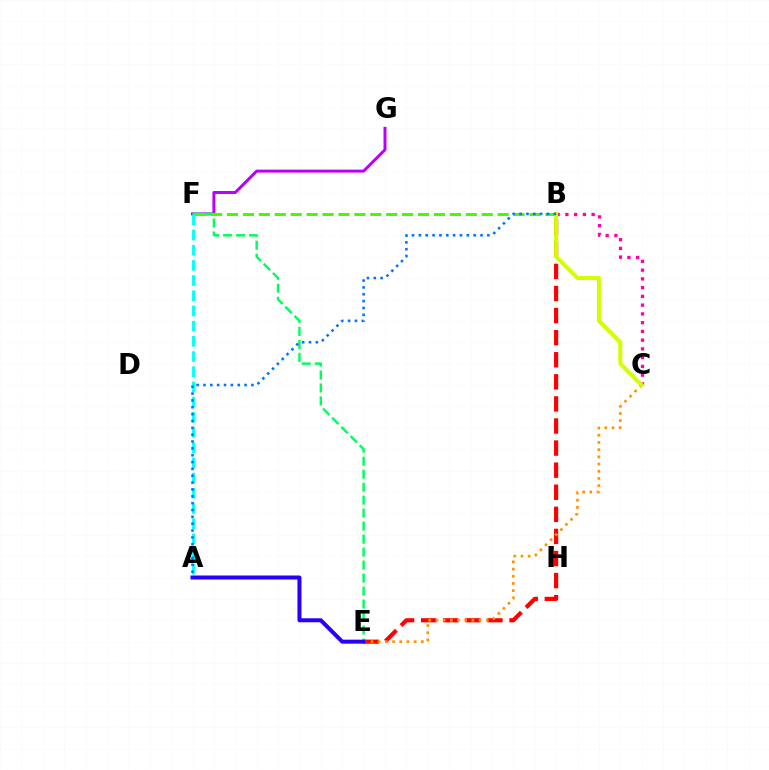{('F', 'G'): [{'color': '#b900ff', 'line_style': 'solid', 'thickness': 2.15}], ('B', 'E'): [{'color': '#ff0000', 'line_style': 'dashed', 'thickness': 3.0}], ('E', 'F'): [{'color': '#00ff5c', 'line_style': 'dashed', 'thickness': 1.76}], ('A', 'F'): [{'color': '#00fff6', 'line_style': 'dashed', 'thickness': 2.06}], ('C', 'E'): [{'color': '#ff9400', 'line_style': 'dotted', 'thickness': 1.96}], ('B', 'F'): [{'color': '#3dff00', 'line_style': 'dashed', 'thickness': 2.16}], ('B', 'C'): [{'color': '#ff00ac', 'line_style': 'dotted', 'thickness': 2.38}, {'color': '#d1ff00', 'line_style': 'solid', 'thickness': 2.89}], ('A', 'E'): [{'color': '#2500ff', 'line_style': 'solid', 'thickness': 2.88}], ('A', 'B'): [{'color': '#0074ff', 'line_style': 'dotted', 'thickness': 1.86}]}